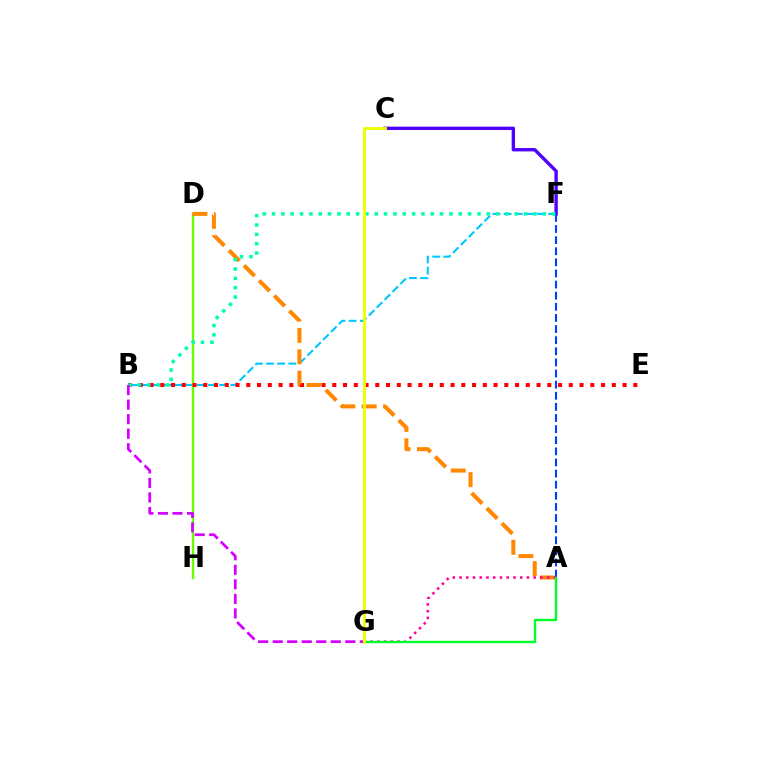{('A', 'F'): [{'color': '#003fff', 'line_style': 'dashed', 'thickness': 1.51}], ('B', 'F'): [{'color': '#00c7ff', 'line_style': 'dashed', 'thickness': 1.51}, {'color': '#00ffaf', 'line_style': 'dotted', 'thickness': 2.54}], ('D', 'H'): [{'color': '#66ff00', 'line_style': 'solid', 'thickness': 1.68}], ('B', 'E'): [{'color': '#ff0000', 'line_style': 'dotted', 'thickness': 2.92}], ('A', 'D'): [{'color': '#ff8800', 'line_style': 'dashed', 'thickness': 2.9}], ('C', 'F'): [{'color': '#4f00ff', 'line_style': 'solid', 'thickness': 2.43}], ('A', 'G'): [{'color': '#ff00a0', 'line_style': 'dotted', 'thickness': 1.83}, {'color': '#00ff27', 'line_style': 'solid', 'thickness': 1.7}], ('B', 'G'): [{'color': '#d600ff', 'line_style': 'dashed', 'thickness': 1.97}], ('C', 'G'): [{'color': '#eeff00', 'line_style': 'solid', 'thickness': 2.06}]}